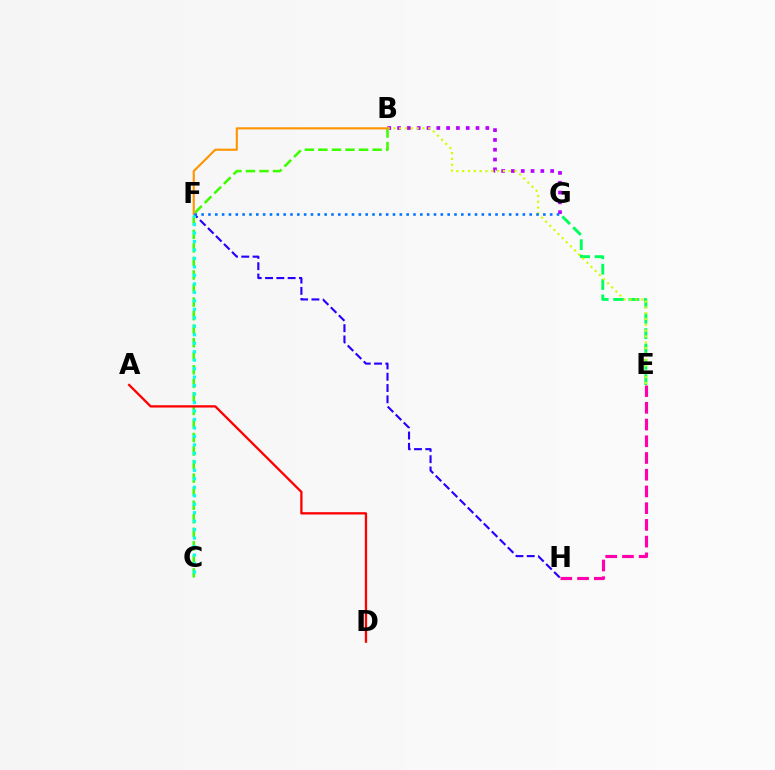{('E', 'G'): [{'color': '#00ff5c', 'line_style': 'dashed', 'thickness': 2.09}], ('B', 'G'): [{'color': '#b900ff', 'line_style': 'dotted', 'thickness': 2.66}], ('B', 'C'): [{'color': '#3dff00', 'line_style': 'dashed', 'thickness': 1.84}], ('F', 'H'): [{'color': '#2500ff', 'line_style': 'dashed', 'thickness': 1.53}], ('C', 'F'): [{'color': '#00fff6', 'line_style': 'dotted', 'thickness': 2.3}], ('B', 'E'): [{'color': '#d1ff00', 'line_style': 'dotted', 'thickness': 1.58}], ('B', 'F'): [{'color': '#ff9400', 'line_style': 'solid', 'thickness': 1.52}], ('F', 'G'): [{'color': '#0074ff', 'line_style': 'dotted', 'thickness': 1.86}], ('A', 'D'): [{'color': '#ff0000', 'line_style': 'solid', 'thickness': 1.66}], ('E', 'H'): [{'color': '#ff00ac', 'line_style': 'dashed', 'thickness': 2.27}]}